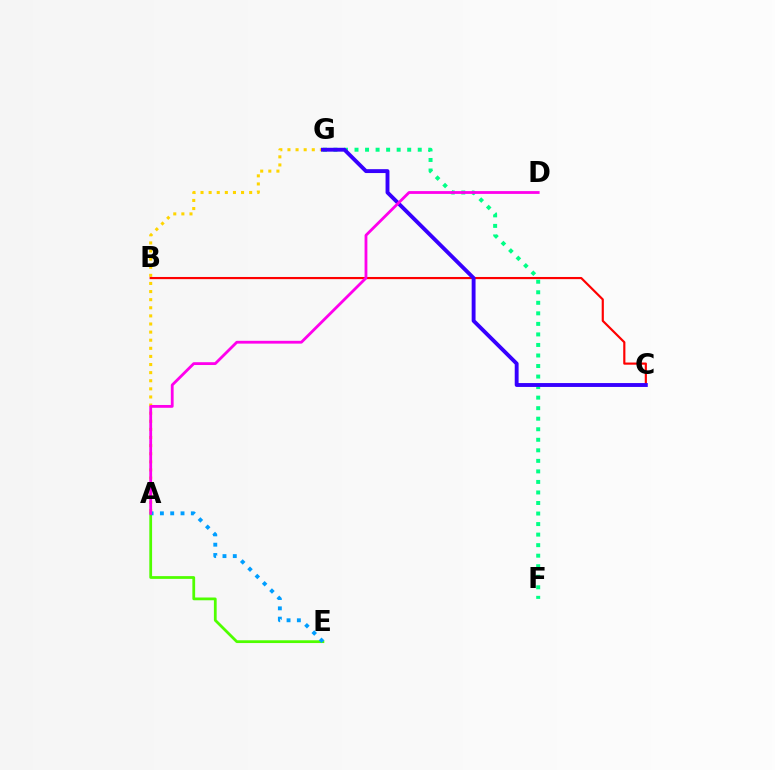{('A', 'E'): [{'color': '#4fff00', 'line_style': 'solid', 'thickness': 1.99}, {'color': '#009eff', 'line_style': 'dotted', 'thickness': 2.8}], ('A', 'G'): [{'color': '#ffd500', 'line_style': 'dotted', 'thickness': 2.2}], ('B', 'C'): [{'color': '#ff0000', 'line_style': 'solid', 'thickness': 1.56}], ('F', 'G'): [{'color': '#00ff86', 'line_style': 'dotted', 'thickness': 2.86}], ('C', 'G'): [{'color': '#3700ff', 'line_style': 'solid', 'thickness': 2.79}], ('A', 'D'): [{'color': '#ff00ed', 'line_style': 'solid', 'thickness': 2.02}]}